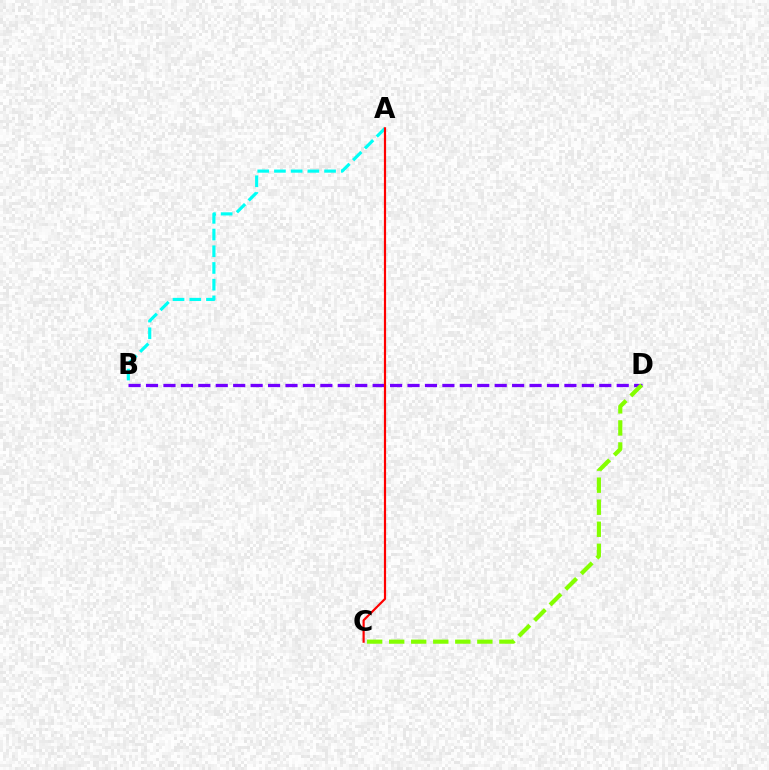{('A', 'B'): [{'color': '#00fff6', 'line_style': 'dashed', 'thickness': 2.27}], ('B', 'D'): [{'color': '#7200ff', 'line_style': 'dashed', 'thickness': 2.37}], ('C', 'D'): [{'color': '#84ff00', 'line_style': 'dashed', 'thickness': 2.99}], ('A', 'C'): [{'color': '#ff0000', 'line_style': 'solid', 'thickness': 1.57}]}